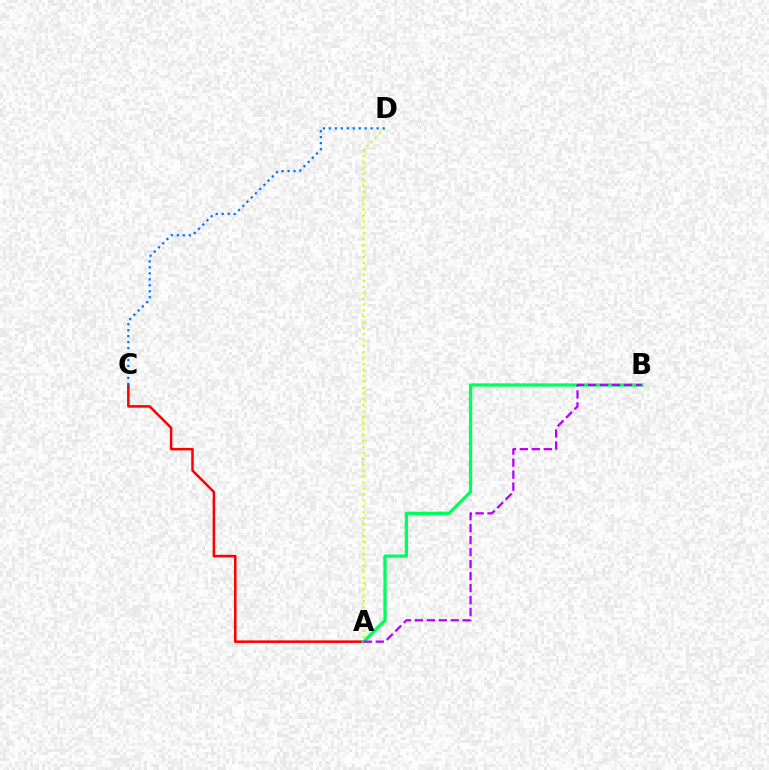{('A', 'D'): [{'color': '#d1ff00', 'line_style': 'dotted', 'thickness': 1.61}], ('A', 'C'): [{'color': '#ff0000', 'line_style': 'solid', 'thickness': 1.83}], ('C', 'D'): [{'color': '#0074ff', 'line_style': 'dotted', 'thickness': 1.62}], ('A', 'B'): [{'color': '#00ff5c', 'line_style': 'solid', 'thickness': 2.38}, {'color': '#b900ff', 'line_style': 'dashed', 'thickness': 1.63}]}